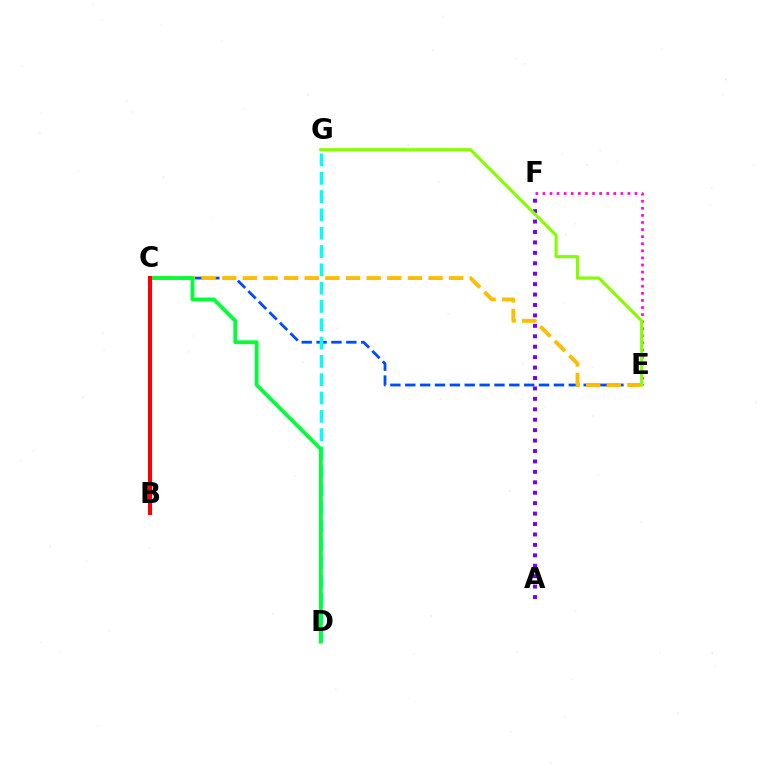{('C', 'E'): [{'color': '#004bff', 'line_style': 'dashed', 'thickness': 2.02}, {'color': '#ffbd00', 'line_style': 'dashed', 'thickness': 2.8}], ('D', 'G'): [{'color': '#00fff6', 'line_style': 'dashed', 'thickness': 2.49}], ('E', 'F'): [{'color': '#ff00cf', 'line_style': 'dotted', 'thickness': 1.93}], ('C', 'D'): [{'color': '#00ff39', 'line_style': 'solid', 'thickness': 2.74}], ('A', 'F'): [{'color': '#7200ff', 'line_style': 'dotted', 'thickness': 2.83}], ('B', 'C'): [{'color': '#ff0000', 'line_style': 'solid', 'thickness': 2.9}], ('E', 'G'): [{'color': '#84ff00', 'line_style': 'solid', 'thickness': 2.27}]}